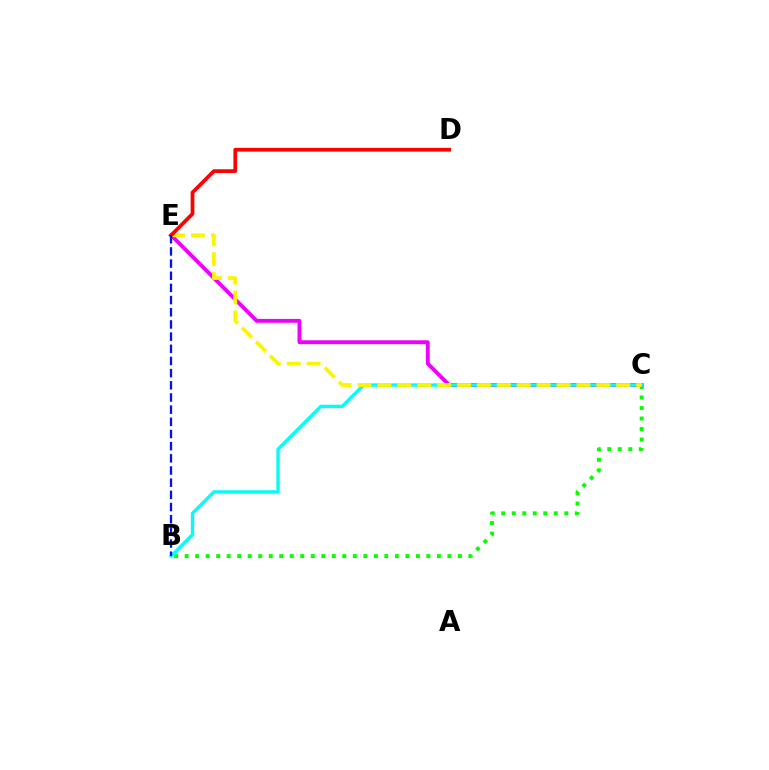{('B', 'C'): [{'color': '#08ff00', 'line_style': 'dotted', 'thickness': 2.86}, {'color': '#00fff6', 'line_style': 'solid', 'thickness': 2.43}], ('C', 'E'): [{'color': '#ee00ff', 'line_style': 'solid', 'thickness': 2.78}, {'color': '#fcf500', 'line_style': 'dashed', 'thickness': 2.7}], ('D', 'E'): [{'color': '#ff0000', 'line_style': 'solid', 'thickness': 2.69}], ('B', 'E'): [{'color': '#0010ff', 'line_style': 'dashed', 'thickness': 1.65}]}